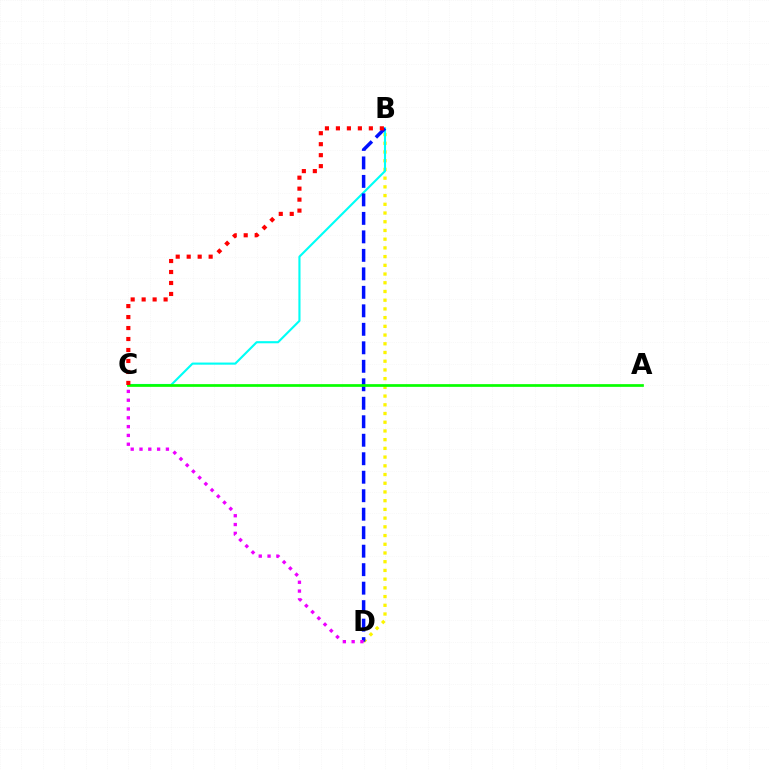{('B', 'D'): [{'color': '#fcf500', 'line_style': 'dotted', 'thickness': 2.37}, {'color': '#0010ff', 'line_style': 'dashed', 'thickness': 2.51}], ('B', 'C'): [{'color': '#00fff6', 'line_style': 'solid', 'thickness': 1.53}, {'color': '#ff0000', 'line_style': 'dotted', 'thickness': 2.98}], ('C', 'D'): [{'color': '#ee00ff', 'line_style': 'dotted', 'thickness': 2.39}], ('A', 'C'): [{'color': '#08ff00', 'line_style': 'solid', 'thickness': 1.95}]}